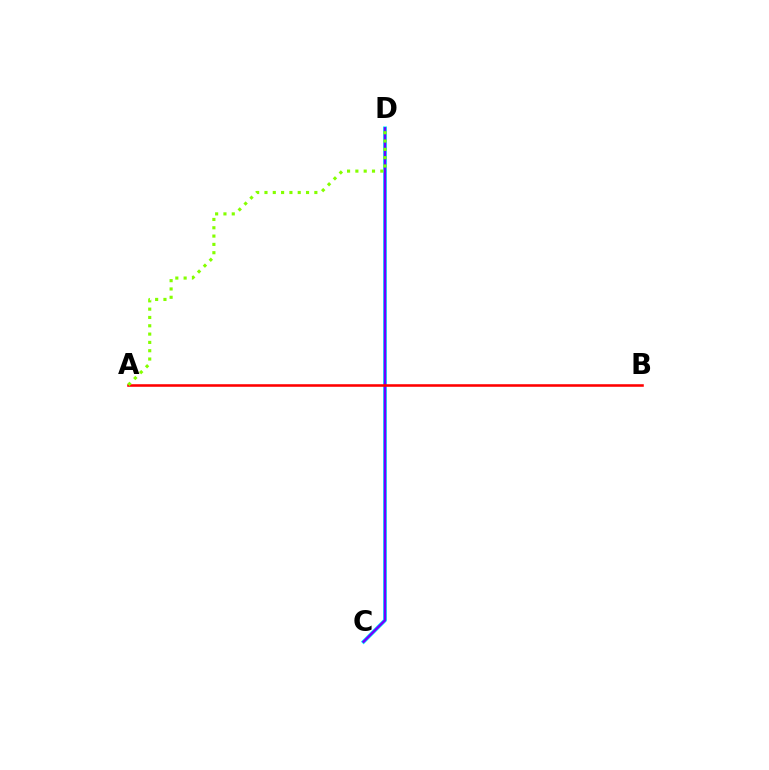{('C', 'D'): [{'color': '#00fff6', 'line_style': 'solid', 'thickness': 2.76}, {'color': '#7200ff', 'line_style': 'solid', 'thickness': 1.82}], ('A', 'B'): [{'color': '#ff0000', 'line_style': 'solid', 'thickness': 1.85}], ('A', 'D'): [{'color': '#84ff00', 'line_style': 'dotted', 'thickness': 2.26}]}